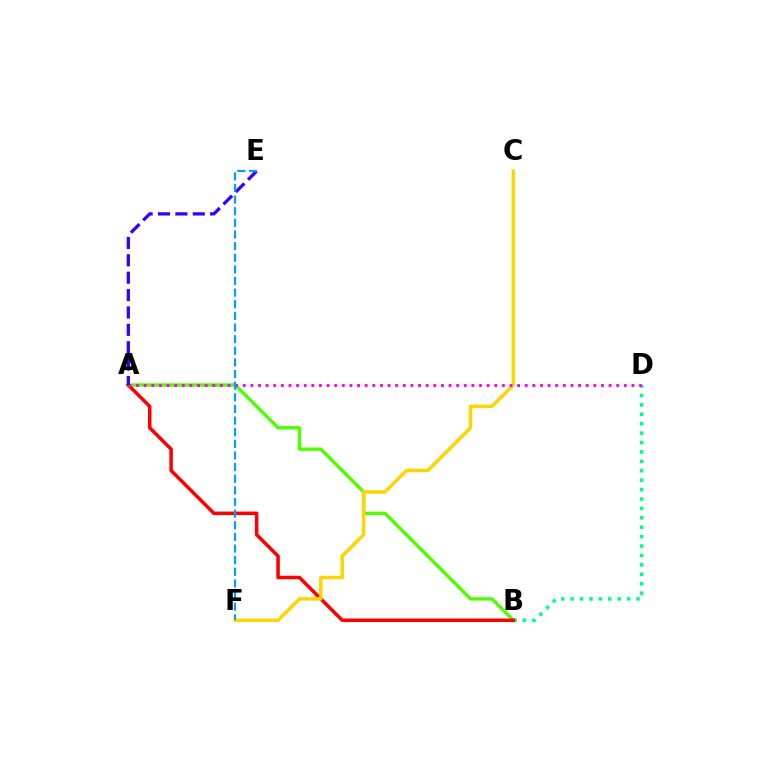{('B', 'D'): [{'color': '#00ff86', 'line_style': 'dotted', 'thickness': 2.56}], ('A', 'B'): [{'color': '#4fff00', 'line_style': 'solid', 'thickness': 2.45}, {'color': '#ff0000', 'line_style': 'solid', 'thickness': 2.54}], ('C', 'F'): [{'color': '#ffd500', 'line_style': 'solid', 'thickness': 2.49}], ('A', 'D'): [{'color': '#ff00ed', 'line_style': 'dotted', 'thickness': 2.07}], ('A', 'E'): [{'color': '#3700ff', 'line_style': 'dashed', 'thickness': 2.36}], ('E', 'F'): [{'color': '#009eff', 'line_style': 'dashed', 'thickness': 1.58}]}